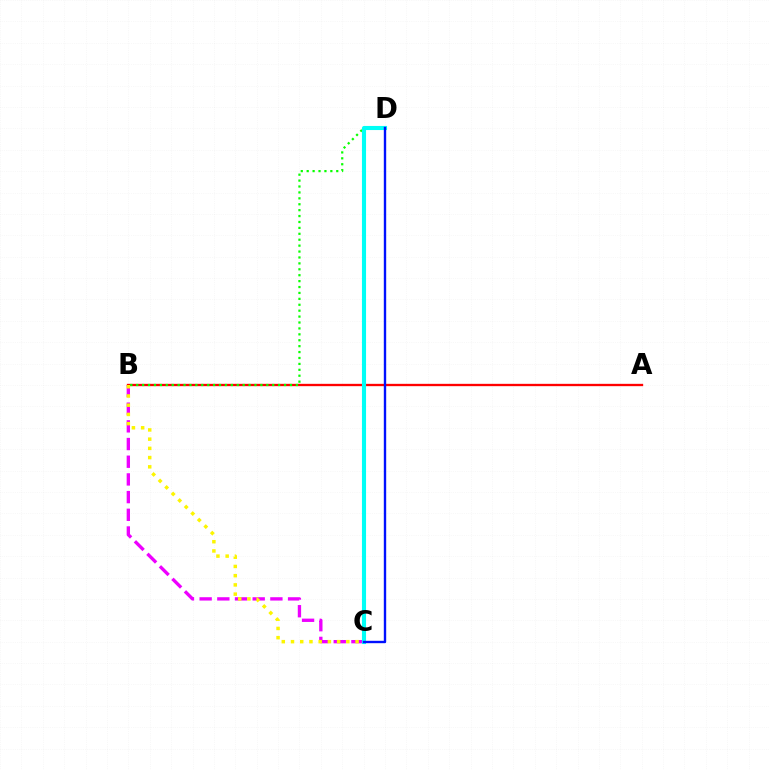{('B', 'C'): [{'color': '#ee00ff', 'line_style': 'dashed', 'thickness': 2.4}, {'color': '#fcf500', 'line_style': 'dotted', 'thickness': 2.51}], ('A', 'B'): [{'color': '#ff0000', 'line_style': 'solid', 'thickness': 1.67}], ('B', 'D'): [{'color': '#08ff00', 'line_style': 'dotted', 'thickness': 1.61}], ('C', 'D'): [{'color': '#00fff6', 'line_style': 'solid', 'thickness': 2.95}, {'color': '#0010ff', 'line_style': 'solid', 'thickness': 1.71}]}